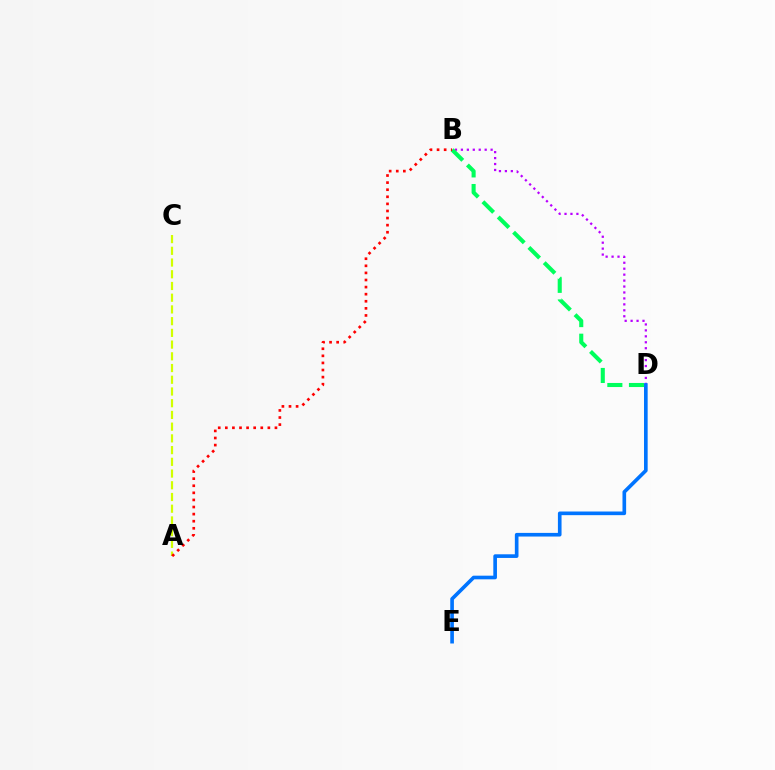{('B', 'D'): [{'color': '#b900ff', 'line_style': 'dotted', 'thickness': 1.61}, {'color': '#00ff5c', 'line_style': 'dashed', 'thickness': 2.94}], ('A', 'C'): [{'color': '#d1ff00', 'line_style': 'dashed', 'thickness': 1.59}], ('A', 'B'): [{'color': '#ff0000', 'line_style': 'dotted', 'thickness': 1.93}], ('D', 'E'): [{'color': '#0074ff', 'line_style': 'solid', 'thickness': 2.62}]}